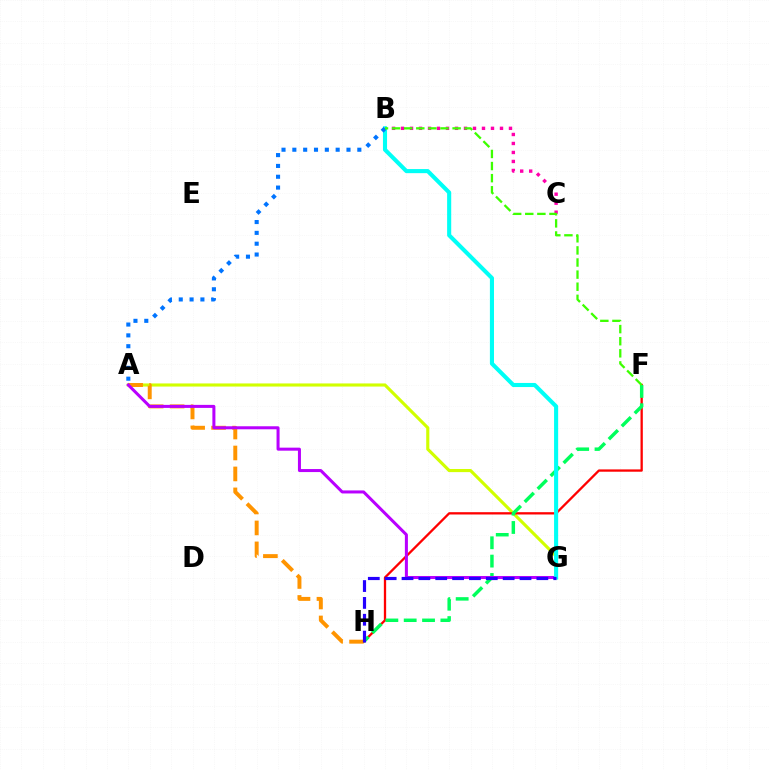{('A', 'G'): [{'color': '#d1ff00', 'line_style': 'solid', 'thickness': 2.25}, {'color': '#b900ff', 'line_style': 'solid', 'thickness': 2.18}], ('F', 'H'): [{'color': '#ff0000', 'line_style': 'solid', 'thickness': 1.66}, {'color': '#00ff5c', 'line_style': 'dashed', 'thickness': 2.49}], ('B', 'C'): [{'color': '#ff00ac', 'line_style': 'dotted', 'thickness': 2.44}], ('A', 'H'): [{'color': '#ff9400', 'line_style': 'dashed', 'thickness': 2.85}], ('B', 'G'): [{'color': '#00fff6', 'line_style': 'solid', 'thickness': 2.95}], ('A', 'B'): [{'color': '#0074ff', 'line_style': 'dotted', 'thickness': 2.94}], ('G', 'H'): [{'color': '#2500ff', 'line_style': 'dashed', 'thickness': 2.29}], ('B', 'F'): [{'color': '#3dff00', 'line_style': 'dashed', 'thickness': 1.64}]}